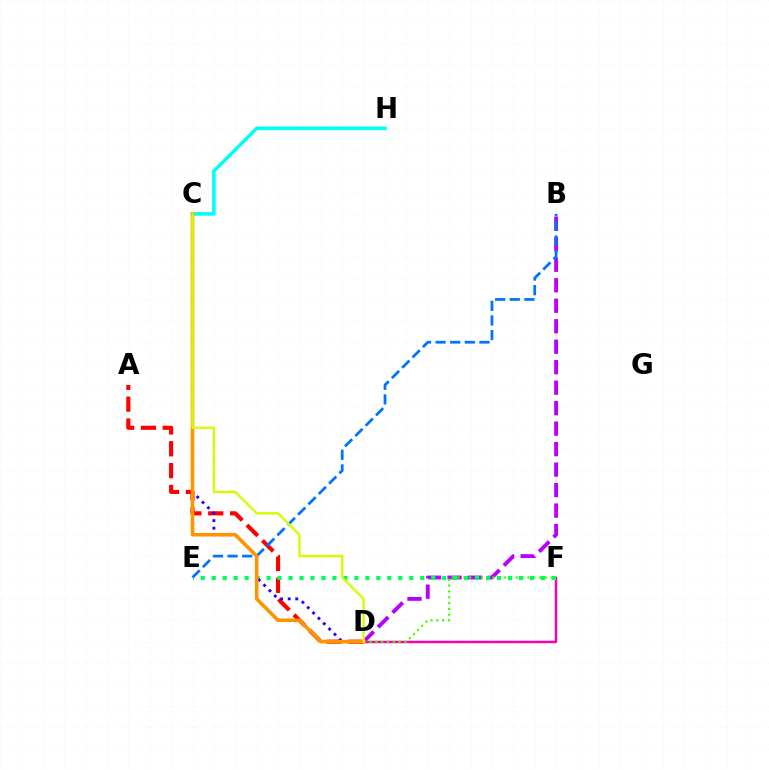{('A', 'D'): [{'color': '#ff0000', 'line_style': 'dashed', 'thickness': 2.97}], ('B', 'D'): [{'color': '#b900ff', 'line_style': 'dashed', 'thickness': 2.78}], ('C', 'H'): [{'color': '#00fff6', 'line_style': 'solid', 'thickness': 2.58}], ('D', 'F'): [{'color': '#ff00ac', 'line_style': 'solid', 'thickness': 1.78}, {'color': '#3dff00', 'line_style': 'dotted', 'thickness': 1.58}], ('E', 'F'): [{'color': '#00ff5c', 'line_style': 'dotted', 'thickness': 2.98}], ('C', 'D'): [{'color': '#2500ff', 'line_style': 'dotted', 'thickness': 2.05}, {'color': '#ff9400', 'line_style': 'solid', 'thickness': 2.57}, {'color': '#d1ff00', 'line_style': 'solid', 'thickness': 1.72}], ('B', 'E'): [{'color': '#0074ff', 'line_style': 'dashed', 'thickness': 1.99}]}